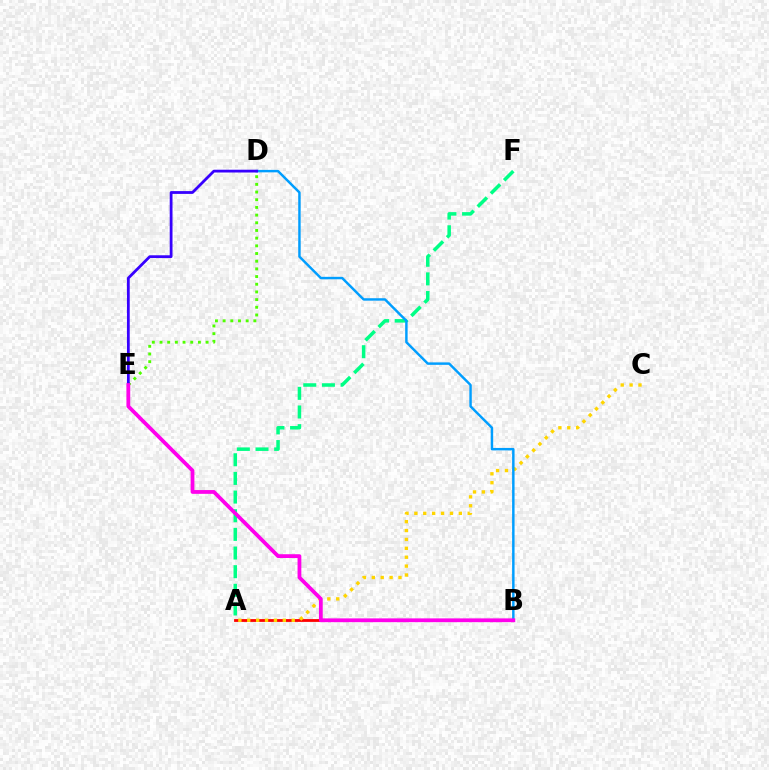{('A', 'B'): [{'color': '#ff0000', 'line_style': 'solid', 'thickness': 2.01}], ('A', 'F'): [{'color': '#00ff86', 'line_style': 'dashed', 'thickness': 2.53}], ('A', 'C'): [{'color': '#ffd500', 'line_style': 'dotted', 'thickness': 2.42}], ('D', 'E'): [{'color': '#4fff00', 'line_style': 'dotted', 'thickness': 2.09}, {'color': '#3700ff', 'line_style': 'solid', 'thickness': 2.01}], ('B', 'D'): [{'color': '#009eff', 'line_style': 'solid', 'thickness': 1.77}], ('B', 'E'): [{'color': '#ff00ed', 'line_style': 'solid', 'thickness': 2.72}]}